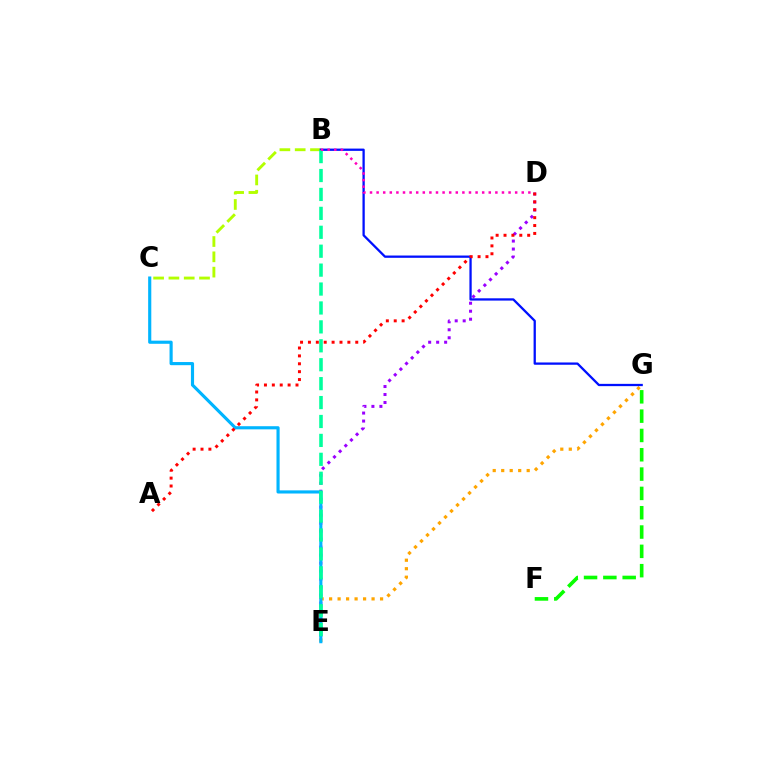{('E', 'G'): [{'color': '#ffa500', 'line_style': 'dotted', 'thickness': 2.31}], ('B', 'C'): [{'color': '#b3ff00', 'line_style': 'dashed', 'thickness': 2.08}], ('D', 'E'): [{'color': '#9b00ff', 'line_style': 'dotted', 'thickness': 2.17}], ('C', 'E'): [{'color': '#00b5ff', 'line_style': 'solid', 'thickness': 2.26}], ('B', 'G'): [{'color': '#0010ff', 'line_style': 'solid', 'thickness': 1.64}], ('B', 'E'): [{'color': '#00ff9d', 'line_style': 'dashed', 'thickness': 2.57}], ('B', 'D'): [{'color': '#ff00bd', 'line_style': 'dotted', 'thickness': 1.79}], ('A', 'D'): [{'color': '#ff0000', 'line_style': 'dotted', 'thickness': 2.14}], ('F', 'G'): [{'color': '#08ff00', 'line_style': 'dashed', 'thickness': 2.62}]}